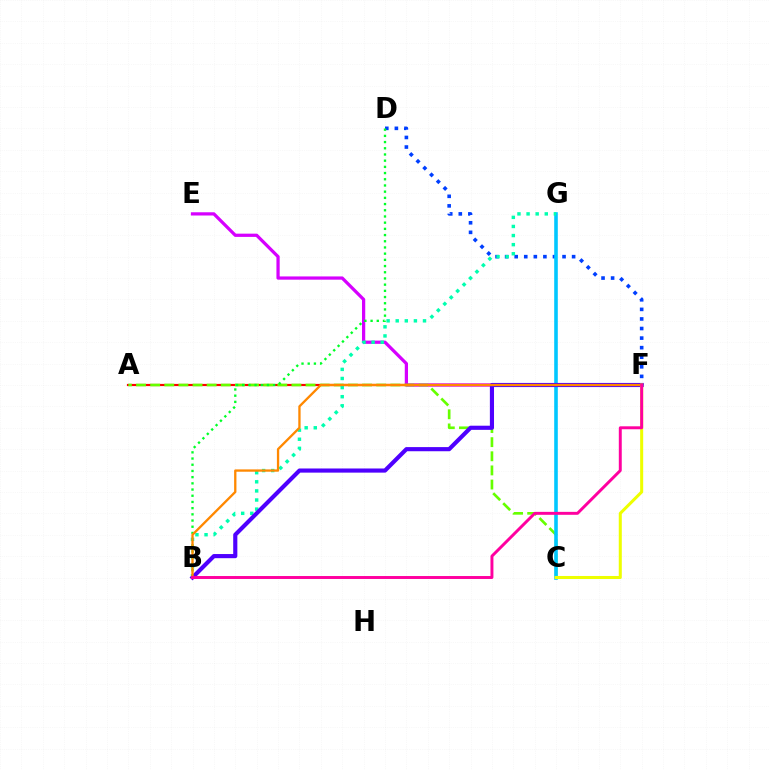{('A', 'F'): [{'color': '#ff0000', 'line_style': 'solid', 'thickness': 1.58}], ('E', 'F'): [{'color': '#d600ff', 'line_style': 'solid', 'thickness': 2.33}], ('D', 'F'): [{'color': '#003fff', 'line_style': 'dotted', 'thickness': 2.6}], ('A', 'C'): [{'color': '#66ff00', 'line_style': 'dashed', 'thickness': 1.92}], ('C', 'G'): [{'color': '#00c7ff', 'line_style': 'solid', 'thickness': 2.59}], ('B', 'D'): [{'color': '#00ff27', 'line_style': 'dotted', 'thickness': 1.68}], ('B', 'G'): [{'color': '#00ffaf', 'line_style': 'dotted', 'thickness': 2.47}], ('B', 'F'): [{'color': '#4f00ff', 'line_style': 'solid', 'thickness': 2.98}, {'color': '#ff8800', 'line_style': 'solid', 'thickness': 1.67}, {'color': '#ff00a0', 'line_style': 'solid', 'thickness': 2.12}], ('C', 'F'): [{'color': '#eeff00', 'line_style': 'solid', 'thickness': 2.19}]}